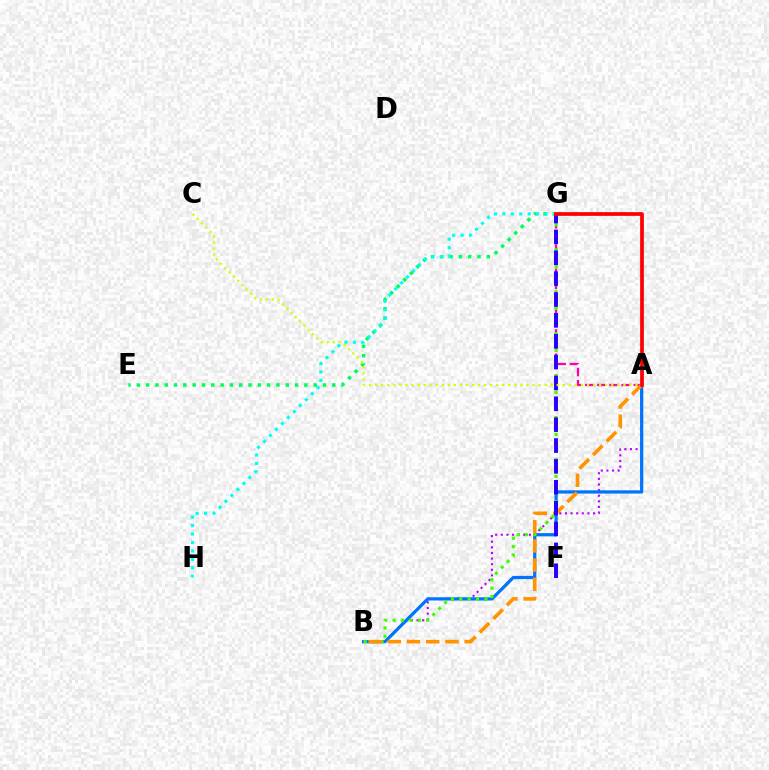{('A', 'B'): [{'color': '#b900ff', 'line_style': 'dotted', 'thickness': 1.53}, {'color': '#0074ff', 'line_style': 'solid', 'thickness': 2.33}, {'color': '#ff9400', 'line_style': 'dashed', 'thickness': 2.61}], ('A', 'G'): [{'color': '#ff00ac', 'line_style': 'dashed', 'thickness': 1.65}, {'color': '#ff0000', 'line_style': 'solid', 'thickness': 2.68}], ('E', 'G'): [{'color': '#00ff5c', 'line_style': 'dotted', 'thickness': 2.53}], ('B', 'G'): [{'color': '#3dff00', 'line_style': 'dotted', 'thickness': 2.28}], ('G', 'H'): [{'color': '#00fff6', 'line_style': 'dotted', 'thickness': 2.29}], ('F', 'G'): [{'color': '#2500ff', 'line_style': 'dashed', 'thickness': 2.83}], ('A', 'C'): [{'color': '#d1ff00', 'line_style': 'dotted', 'thickness': 1.64}]}